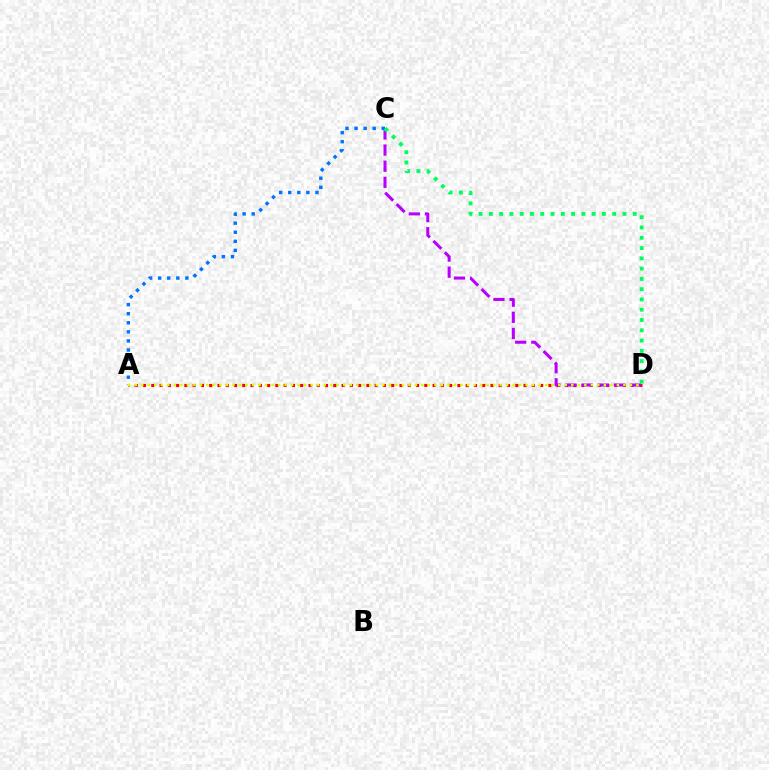{('A', 'D'): [{'color': '#ff0000', 'line_style': 'dotted', 'thickness': 2.25}, {'color': '#d1ff00', 'line_style': 'dotted', 'thickness': 1.77}], ('C', 'D'): [{'color': '#b900ff', 'line_style': 'dashed', 'thickness': 2.19}, {'color': '#00ff5c', 'line_style': 'dotted', 'thickness': 2.79}], ('A', 'C'): [{'color': '#0074ff', 'line_style': 'dotted', 'thickness': 2.47}]}